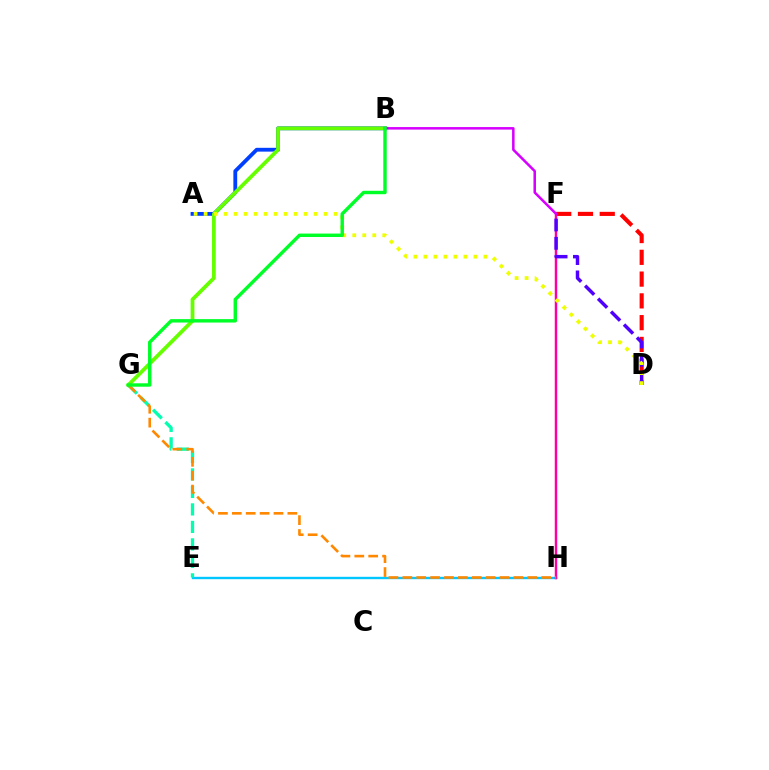{('A', 'B'): [{'color': '#003fff', 'line_style': 'solid', 'thickness': 2.74}], ('B', 'G'): [{'color': '#66ff00', 'line_style': 'solid', 'thickness': 2.71}, {'color': '#00ff27', 'line_style': 'solid', 'thickness': 2.46}], ('E', 'H'): [{'color': '#00c7ff', 'line_style': 'solid', 'thickness': 1.71}], ('D', 'F'): [{'color': '#ff0000', 'line_style': 'dashed', 'thickness': 2.96}, {'color': '#4f00ff', 'line_style': 'dashed', 'thickness': 2.49}], ('F', 'H'): [{'color': '#ff00a0', 'line_style': 'solid', 'thickness': 1.79}], ('E', 'G'): [{'color': '#00ffaf', 'line_style': 'dashed', 'thickness': 2.38}], ('G', 'H'): [{'color': '#ff8800', 'line_style': 'dashed', 'thickness': 1.89}], ('B', 'F'): [{'color': '#d600ff', 'line_style': 'solid', 'thickness': 1.82}], ('A', 'D'): [{'color': '#eeff00', 'line_style': 'dotted', 'thickness': 2.72}]}